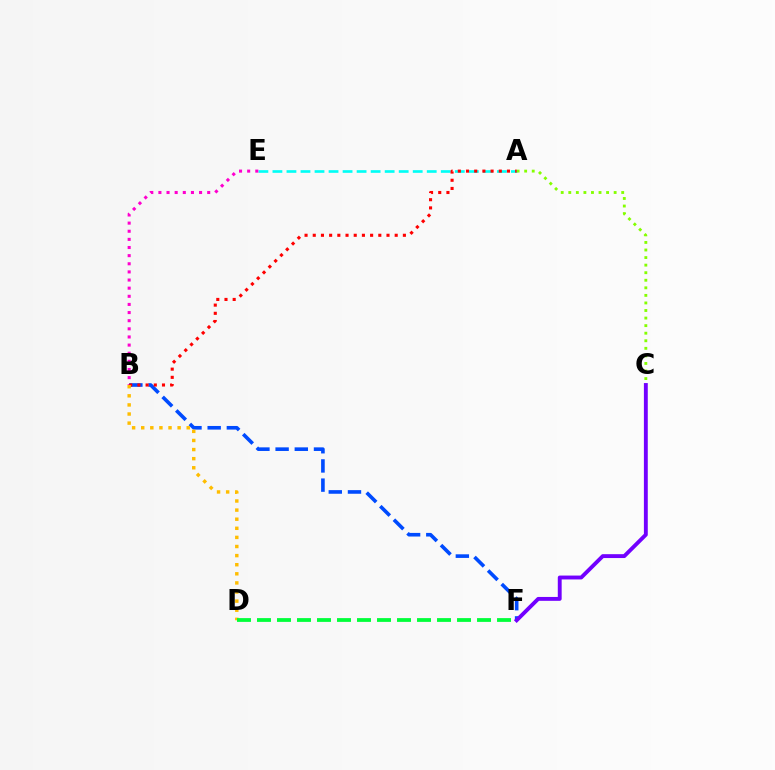{('A', 'E'): [{'color': '#00fff6', 'line_style': 'dashed', 'thickness': 1.91}], ('B', 'F'): [{'color': '#004bff', 'line_style': 'dashed', 'thickness': 2.61}], ('B', 'E'): [{'color': '#ff00cf', 'line_style': 'dotted', 'thickness': 2.21}], ('A', 'C'): [{'color': '#84ff00', 'line_style': 'dotted', 'thickness': 2.05}], ('A', 'B'): [{'color': '#ff0000', 'line_style': 'dotted', 'thickness': 2.23}], ('B', 'D'): [{'color': '#ffbd00', 'line_style': 'dotted', 'thickness': 2.47}], ('D', 'F'): [{'color': '#00ff39', 'line_style': 'dashed', 'thickness': 2.72}], ('C', 'F'): [{'color': '#7200ff', 'line_style': 'solid', 'thickness': 2.79}]}